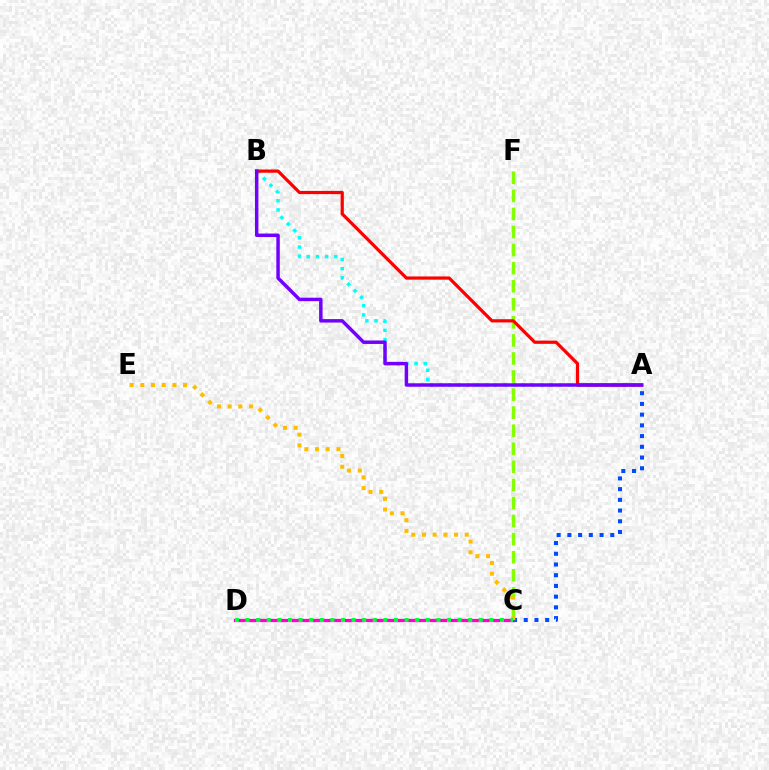{('C', 'D'): [{'color': '#ff00cf', 'line_style': 'solid', 'thickness': 2.35}, {'color': '#00ff39', 'line_style': 'dotted', 'thickness': 2.88}], ('A', 'C'): [{'color': '#004bff', 'line_style': 'dotted', 'thickness': 2.91}], ('A', 'B'): [{'color': '#00fff6', 'line_style': 'dotted', 'thickness': 2.5}, {'color': '#ff0000', 'line_style': 'solid', 'thickness': 2.32}, {'color': '#7200ff', 'line_style': 'solid', 'thickness': 2.49}], ('C', 'F'): [{'color': '#84ff00', 'line_style': 'dashed', 'thickness': 2.45}], ('C', 'E'): [{'color': '#ffbd00', 'line_style': 'dotted', 'thickness': 2.91}]}